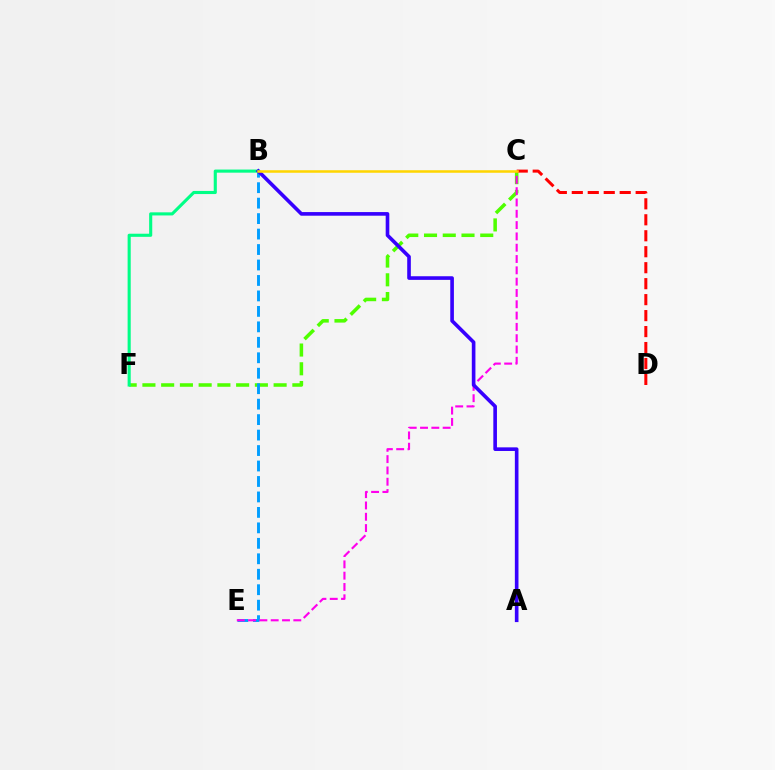{('C', 'F'): [{'color': '#4fff00', 'line_style': 'dashed', 'thickness': 2.55}], ('B', 'E'): [{'color': '#009eff', 'line_style': 'dashed', 'thickness': 2.1}], ('B', 'F'): [{'color': '#00ff86', 'line_style': 'solid', 'thickness': 2.24}], ('C', 'E'): [{'color': '#ff00ed', 'line_style': 'dashed', 'thickness': 1.54}], ('A', 'B'): [{'color': '#3700ff', 'line_style': 'solid', 'thickness': 2.61}], ('C', 'D'): [{'color': '#ff0000', 'line_style': 'dashed', 'thickness': 2.17}], ('B', 'C'): [{'color': '#ffd500', 'line_style': 'solid', 'thickness': 1.82}]}